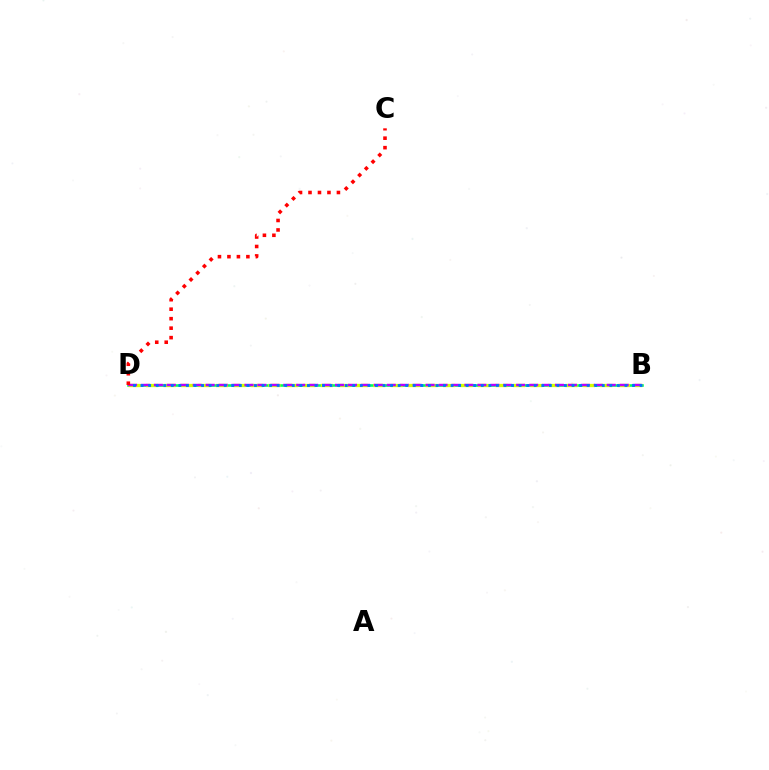{('B', 'D'): [{'color': '#00ff5c', 'line_style': 'solid', 'thickness': 1.87}, {'color': '#d1ff00', 'line_style': 'dashed', 'thickness': 2.37}, {'color': '#b900ff', 'line_style': 'dashed', 'thickness': 1.76}, {'color': '#0074ff', 'line_style': 'dotted', 'thickness': 2.05}], ('C', 'D'): [{'color': '#ff0000', 'line_style': 'dotted', 'thickness': 2.58}]}